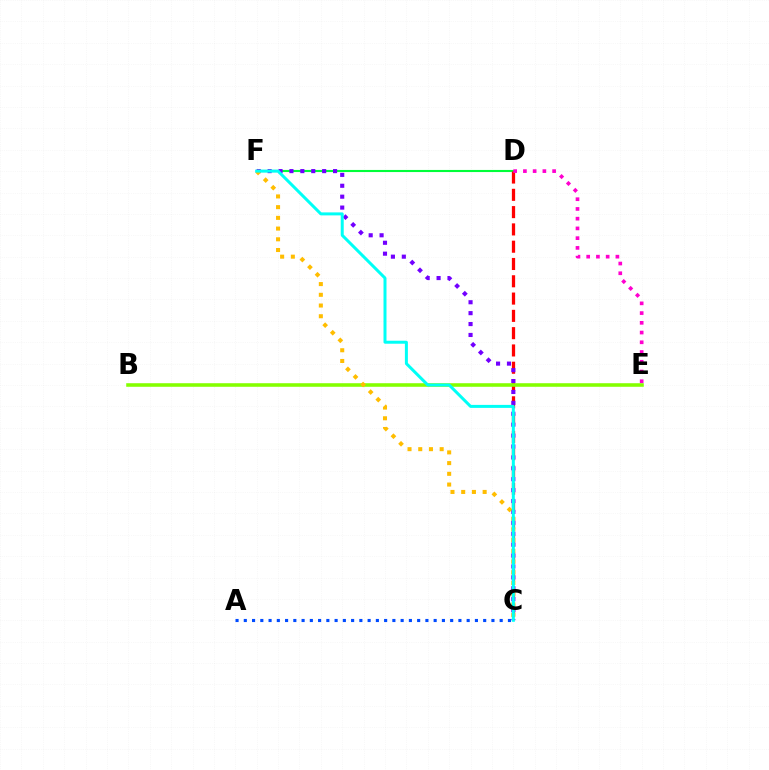{('D', 'F'): [{'color': '#00ff39', 'line_style': 'solid', 'thickness': 1.52}], ('C', 'D'): [{'color': '#ff0000', 'line_style': 'dashed', 'thickness': 2.35}], ('C', 'F'): [{'color': '#7200ff', 'line_style': 'dotted', 'thickness': 2.96}, {'color': '#ffbd00', 'line_style': 'dotted', 'thickness': 2.91}, {'color': '#00fff6', 'line_style': 'solid', 'thickness': 2.16}], ('B', 'E'): [{'color': '#84ff00', 'line_style': 'solid', 'thickness': 2.56}], ('D', 'E'): [{'color': '#ff00cf', 'line_style': 'dotted', 'thickness': 2.65}], ('A', 'C'): [{'color': '#004bff', 'line_style': 'dotted', 'thickness': 2.24}]}